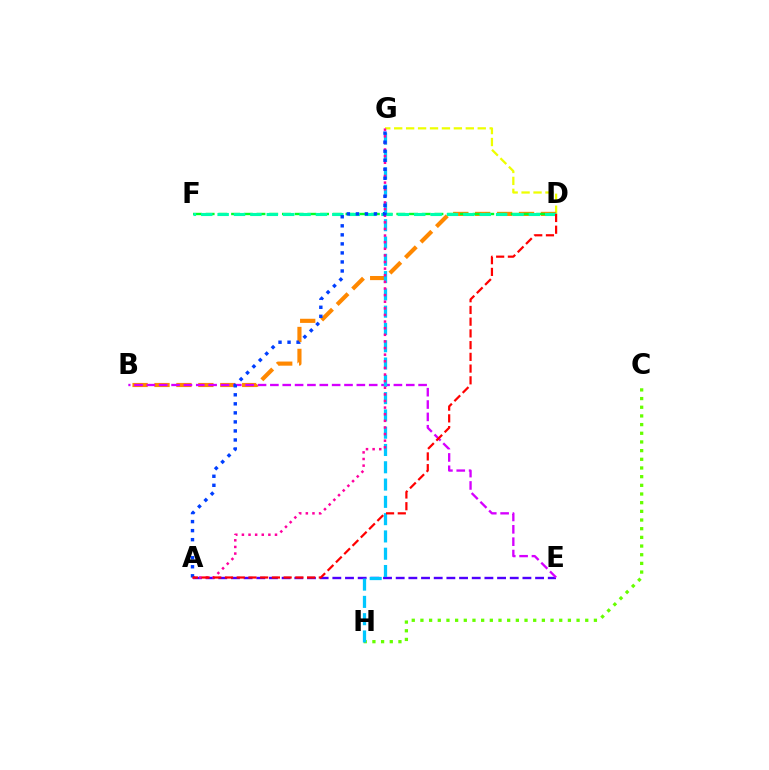{('A', 'E'): [{'color': '#4f00ff', 'line_style': 'dashed', 'thickness': 1.72}], ('D', 'G'): [{'color': '#eeff00', 'line_style': 'dashed', 'thickness': 1.62}], ('B', 'D'): [{'color': '#ff8800', 'line_style': 'dashed', 'thickness': 2.98}], ('D', 'F'): [{'color': '#00ff27', 'line_style': 'dashed', 'thickness': 1.73}, {'color': '#00ffaf', 'line_style': 'dashed', 'thickness': 2.23}], ('B', 'E'): [{'color': '#d600ff', 'line_style': 'dashed', 'thickness': 1.68}], ('C', 'H'): [{'color': '#66ff00', 'line_style': 'dotted', 'thickness': 2.36}], ('G', 'H'): [{'color': '#00c7ff', 'line_style': 'dashed', 'thickness': 2.35}], ('A', 'G'): [{'color': '#ff00a0', 'line_style': 'dotted', 'thickness': 1.8}, {'color': '#003fff', 'line_style': 'dotted', 'thickness': 2.45}], ('A', 'D'): [{'color': '#ff0000', 'line_style': 'dashed', 'thickness': 1.59}]}